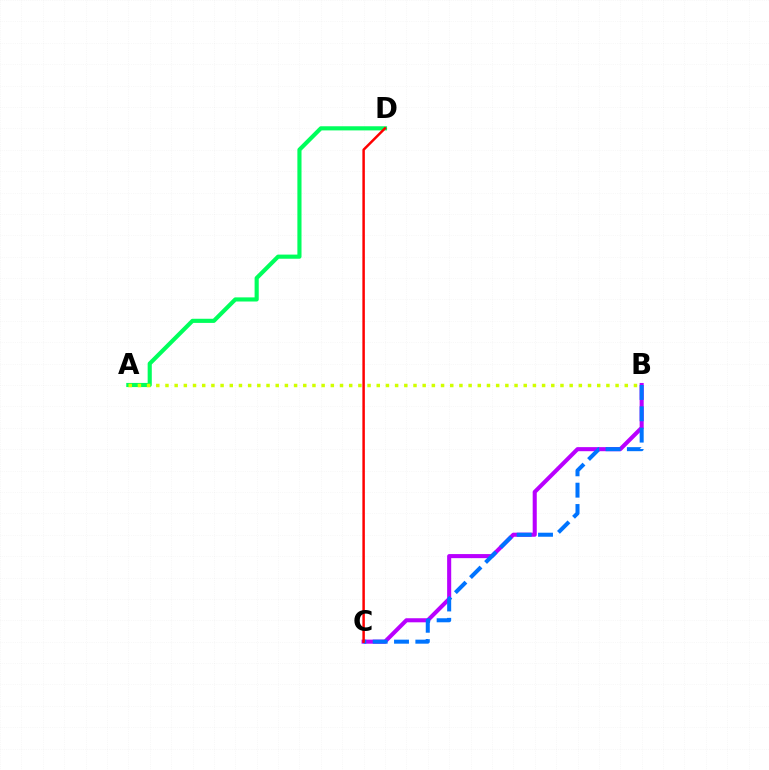{('B', 'C'): [{'color': '#b900ff', 'line_style': 'solid', 'thickness': 2.93}, {'color': '#0074ff', 'line_style': 'dashed', 'thickness': 2.9}], ('A', 'D'): [{'color': '#00ff5c', 'line_style': 'solid', 'thickness': 2.98}], ('C', 'D'): [{'color': '#ff0000', 'line_style': 'solid', 'thickness': 1.79}], ('A', 'B'): [{'color': '#d1ff00', 'line_style': 'dotted', 'thickness': 2.5}]}